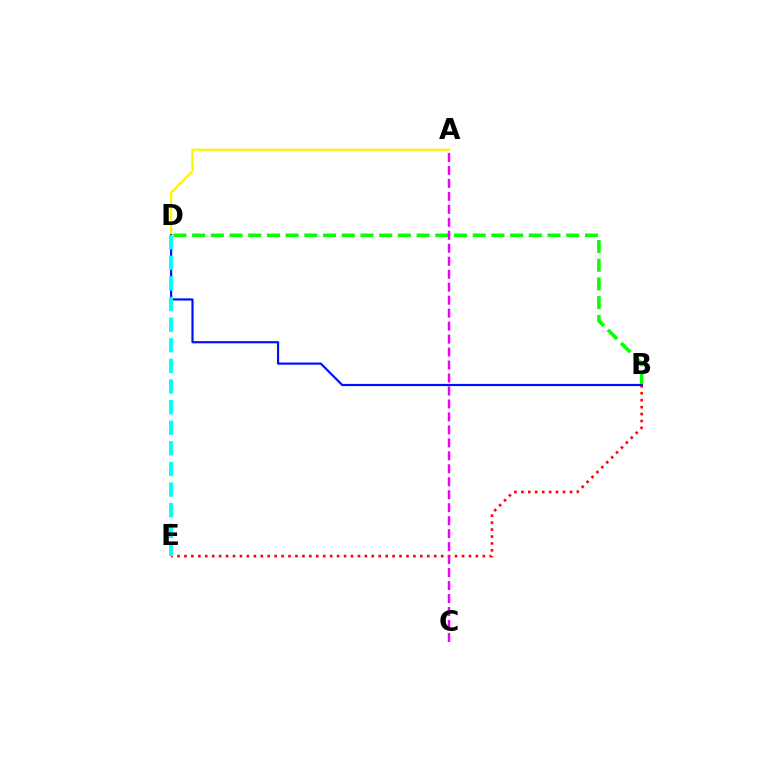{('A', 'D'): [{'color': '#fcf500', 'line_style': 'solid', 'thickness': 1.58}], ('B', 'D'): [{'color': '#08ff00', 'line_style': 'dashed', 'thickness': 2.54}, {'color': '#0010ff', 'line_style': 'solid', 'thickness': 1.58}], ('B', 'E'): [{'color': '#ff0000', 'line_style': 'dotted', 'thickness': 1.89}], ('D', 'E'): [{'color': '#00fff6', 'line_style': 'dashed', 'thickness': 2.8}], ('A', 'C'): [{'color': '#ee00ff', 'line_style': 'dashed', 'thickness': 1.76}]}